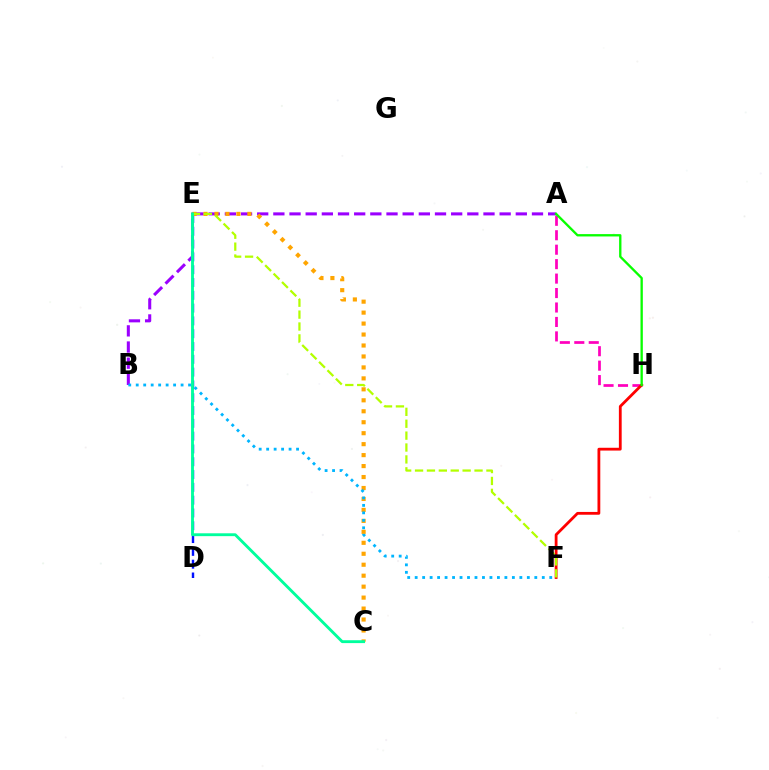{('A', 'H'): [{'color': '#ff00bd', 'line_style': 'dashed', 'thickness': 1.96}, {'color': '#08ff00', 'line_style': 'solid', 'thickness': 1.68}], ('D', 'E'): [{'color': '#0010ff', 'line_style': 'dashed', 'thickness': 1.74}], ('A', 'B'): [{'color': '#9b00ff', 'line_style': 'dashed', 'thickness': 2.2}], ('C', 'E'): [{'color': '#ffa500', 'line_style': 'dotted', 'thickness': 2.98}, {'color': '#00ff9d', 'line_style': 'solid', 'thickness': 2.06}], ('F', 'H'): [{'color': '#ff0000', 'line_style': 'solid', 'thickness': 2.01}], ('E', 'F'): [{'color': '#b3ff00', 'line_style': 'dashed', 'thickness': 1.62}], ('B', 'F'): [{'color': '#00b5ff', 'line_style': 'dotted', 'thickness': 2.03}]}